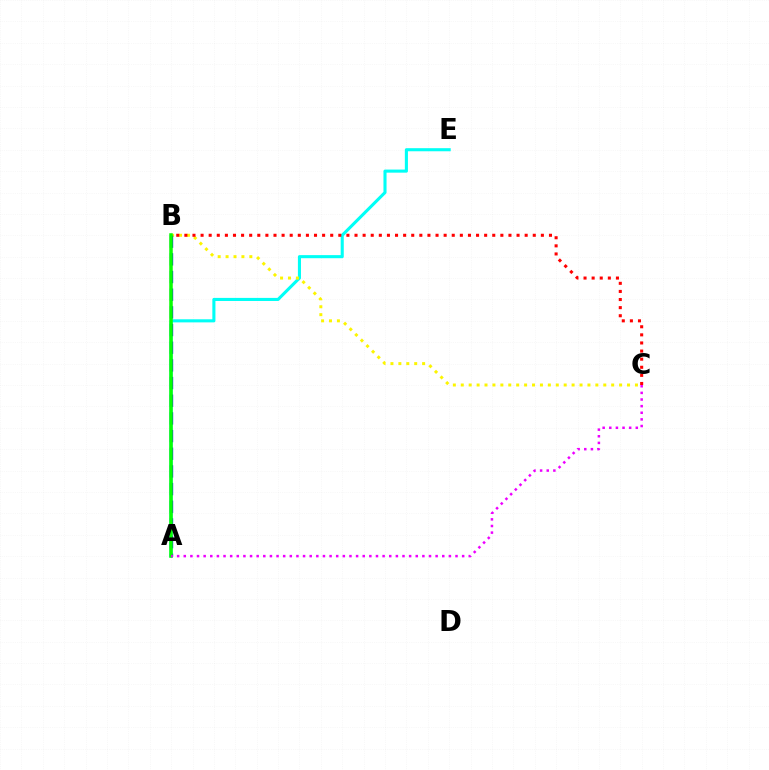{('A', 'E'): [{'color': '#00fff6', 'line_style': 'solid', 'thickness': 2.22}], ('B', 'C'): [{'color': '#fcf500', 'line_style': 'dotted', 'thickness': 2.15}, {'color': '#ff0000', 'line_style': 'dotted', 'thickness': 2.2}], ('A', 'B'): [{'color': '#0010ff', 'line_style': 'dashed', 'thickness': 2.4}, {'color': '#08ff00', 'line_style': 'solid', 'thickness': 2.52}], ('A', 'C'): [{'color': '#ee00ff', 'line_style': 'dotted', 'thickness': 1.8}]}